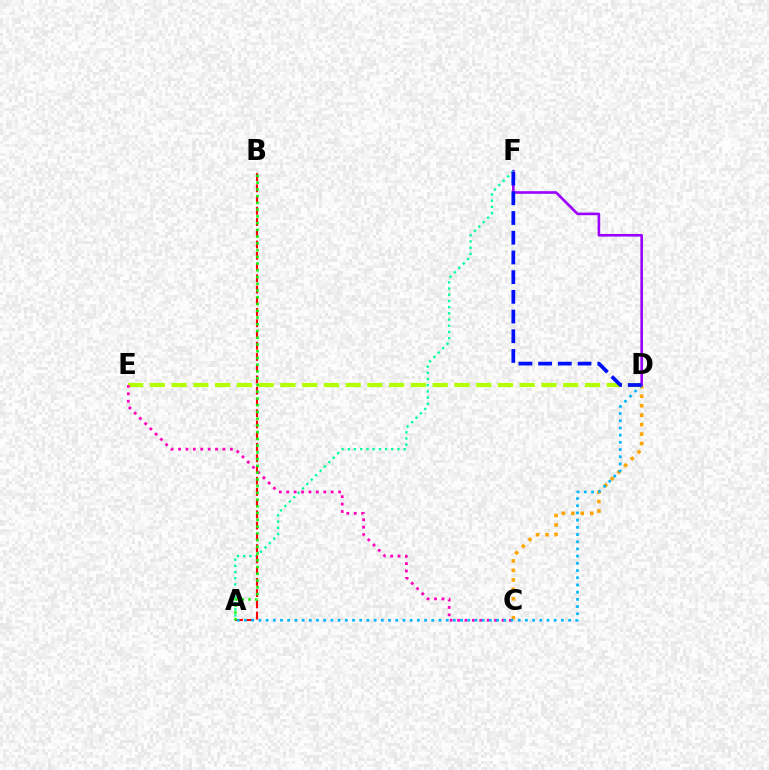{('D', 'E'): [{'color': '#b3ff00', 'line_style': 'dashed', 'thickness': 2.96}], ('C', 'D'): [{'color': '#ffa500', 'line_style': 'dotted', 'thickness': 2.57}], ('C', 'E'): [{'color': '#ff00bd', 'line_style': 'dotted', 'thickness': 2.01}], ('D', 'F'): [{'color': '#9b00ff', 'line_style': 'solid', 'thickness': 1.89}, {'color': '#0010ff', 'line_style': 'dashed', 'thickness': 2.68}], ('A', 'F'): [{'color': '#00ff9d', 'line_style': 'dotted', 'thickness': 1.69}], ('A', 'B'): [{'color': '#ff0000', 'line_style': 'dashed', 'thickness': 1.53}, {'color': '#08ff00', 'line_style': 'dotted', 'thickness': 1.83}], ('A', 'D'): [{'color': '#00b5ff', 'line_style': 'dotted', 'thickness': 1.96}]}